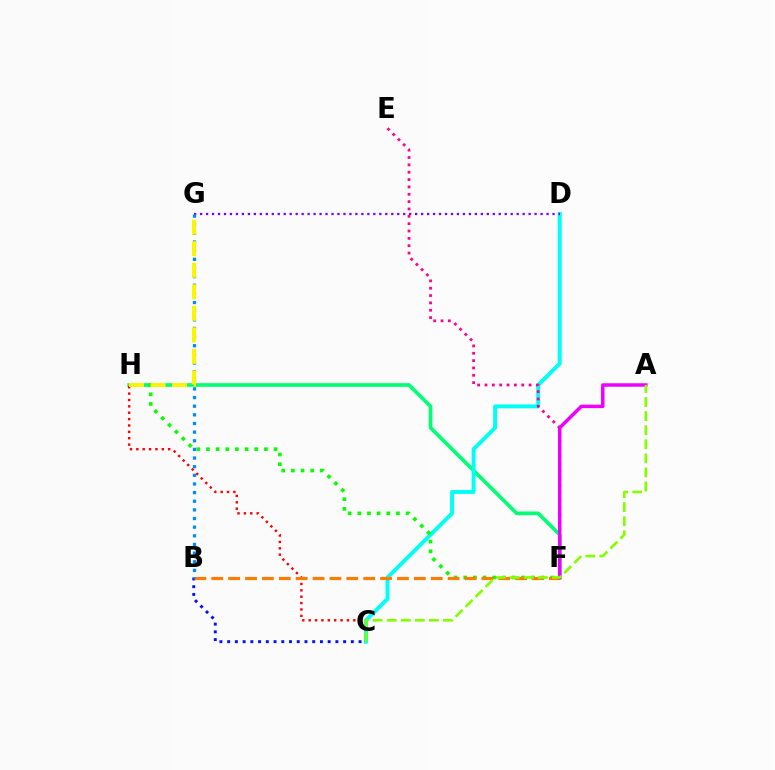{('F', 'H'): [{'color': '#00ff74', 'line_style': 'solid', 'thickness': 2.64}, {'color': '#08ff00', 'line_style': 'dotted', 'thickness': 2.63}], ('C', 'H'): [{'color': '#ff0000', 'line_style': 'dotted', 'thickness': 1.73}], ('C', 'D'): [{'color': '#00fff6', 'line_style': 'solid', 'thickness': 2.84}], ('D', 'G'): [{'color': '#7200ff', 'line_style': 'dotted', 'thickness': 1.62}], ('B', 'C'): [{'color': '#0010ff', 'line_style': 'dotted', 'thickness': 2.1}], ('E', 'F'): [{'color': '#ff0094', 'line_style': 'dotted', 'thickness': 2.0}], ('B', 'F'): [{'color': '#ff7c00', 'line_style': 'dashed', 'thickness': 2.29}], ('B', 'G'): [{'color': '#008cff', 'line_style': 'dotted', 'thickness': 2.35}], ('G', 'H'): [{'color': '#fcf500', 'line_style': 'dashed', 'thickness': 2.92}], ('A', 'F'): [{'color': '#ee00ff', 'line_style': 'solid', 'thickness': 2.51}], ('A', 'C'): [{'color': '#84ff00', 'line_style': 'dashed', 'thickness': 1.91}]}